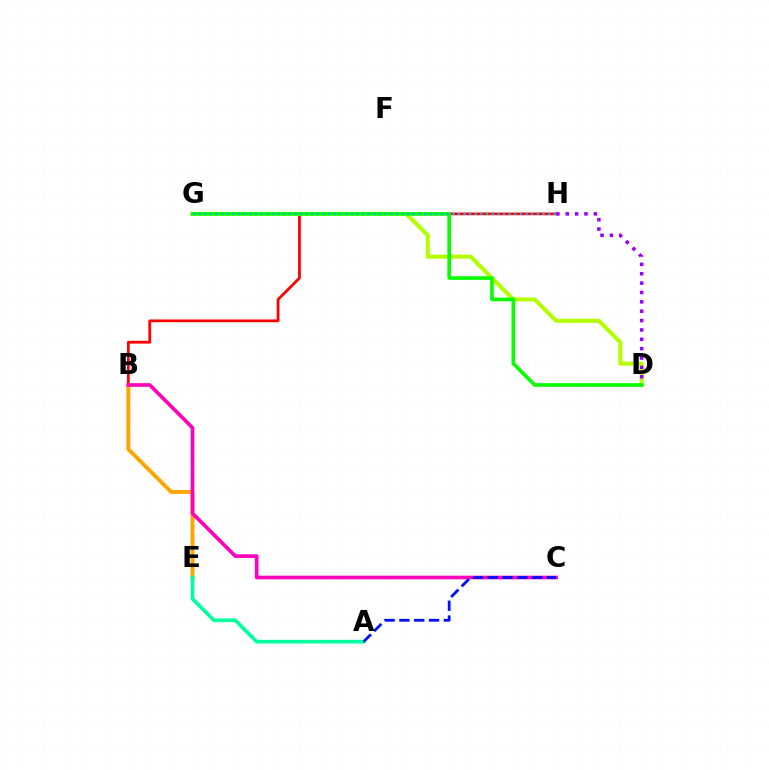{('B', 'H'): [{'color': '#ff0000', 'line_style': 'solid', 'thickness': 1.98}], ('B', 'E'): [{'color': '#ffa500', 'line_style': 'solid', 'thickness': 2.83}], ('D', 'G'): [{'color': '#b3ff00', 'line_style': 'solid', 'thickness': 2.91}, {'color': '#08ff00', 'line_style': 'solid', 'thickness': 2.62}], ('B', 'C'): [{'color': '#ff00bd', 'line_style': 'solid', 'thickness': 2.63}], ('A', 'E'): [{'color': '#00ff9d', 'line_style': 'solid', 'thickness': 2.63}], ('A', 'C'): [{'color': '#0010ff', 'line_style': 'dashed', 'thickness': 2.01}], ('D', 'H'): [{'color': '#9b00ff', 'line_style': 'dotted', 'thickness': 2.54}], ('G', 'H'): [{'color': '#00b5ff', 'line_style': 'dotted', 'thickness': 1.53}]}